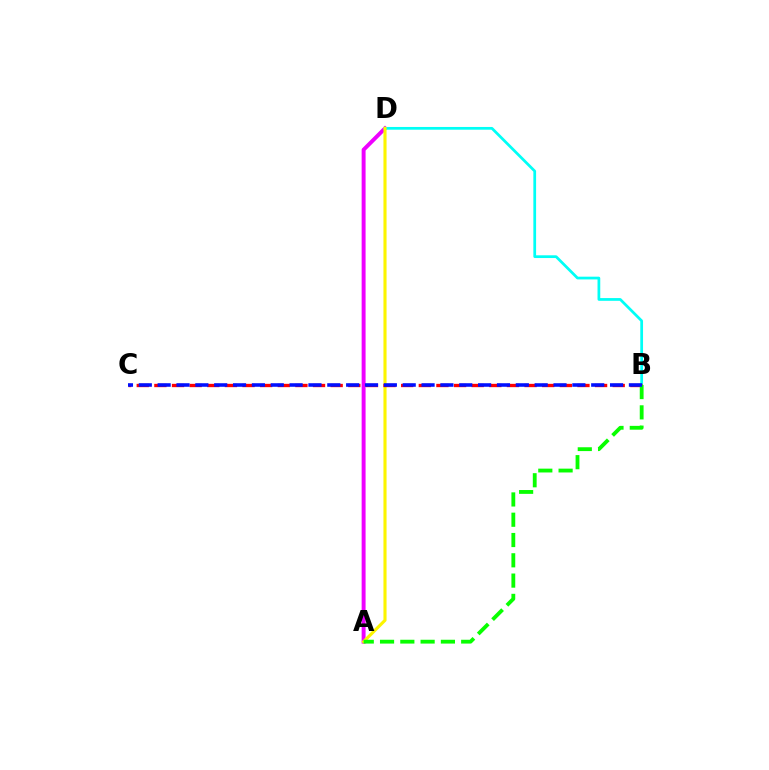{('A', 'D'): [{'color': '#ee00ff', 'line_style': 'solid', 'thickness': 2.83}, {'color': '#fcf500', 'line_style': 'solid', 'thickness': 2.24}], ('B', 'D'): [{'color': '#00fff6', 'line_style': 'solid', 'thickness': 1.97}], ('B', 'C'): [{'color': '#ff0000', 'line_style': 'dashed', 'thickness': 2.39}, {'color': '#0010ff', 'line_style': 'dashed', 'thickness': 2.56}], ('A', 'B'): [{'color': '#08ff00', 'line_style': 'dashed', 'thickness': 2.76}]}